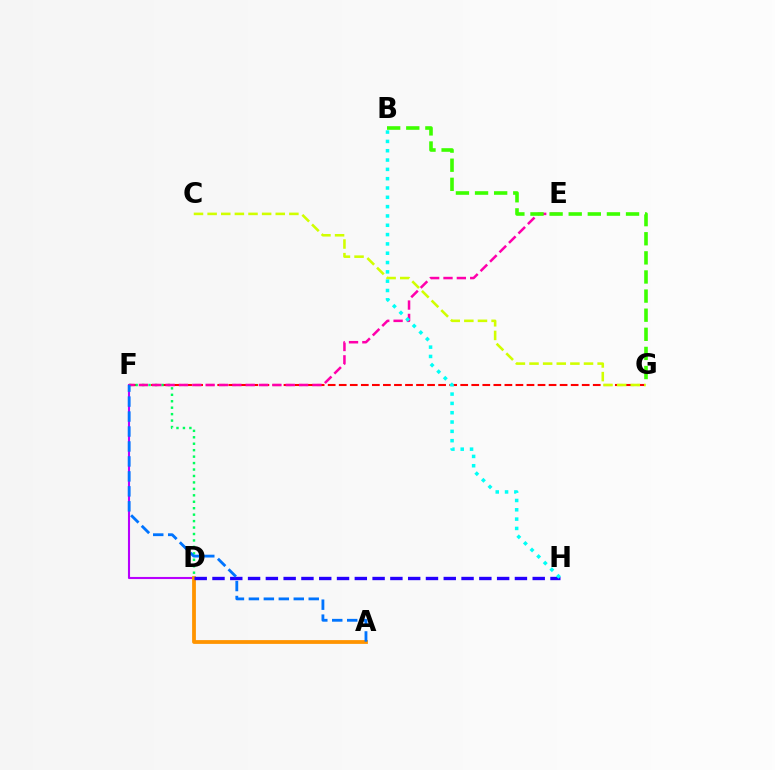{('F', 'G'): [{'color': '#ff0000', 'line_style': 'dashed', 'thickness': 1.5}], ('C', 'G'): [{'color': '#d1ff00', 'line_style': 'dashed', 'thickness': 1.85}], ('D', 'F'): [{'color': '#b900ff', 'line_style': 'solid', 'thickness': 1.51}, {'color': '#00ff5c', 'line_style': 'dotted', 'thickness': 1.75}], ('A', 'D'): [{'color': '#ff9400', 'line_style': 'solid', 'thickness': 2.72}], ('D', 'H'): [{'color': '#2500ff', 'line_style': 'dashed', 'thickness': 2.42}], ('E', 'F'): [{'color': '#ff00ac', 'line_style': 'dashed', 'thickness': 1.81}], ('B', 'H'): [{'color': '#00fff6', 'line_style': 'dotted', 'thickness': 2.53}], ('A', 'F'): [{'color': '#0074ff', 'line_style': 'dashed', 'thickness': 2.03}], ('B', 'G'): [{'color': '#3dff00', 'line_style': 'dashed', 'thickness': 2.6}]}